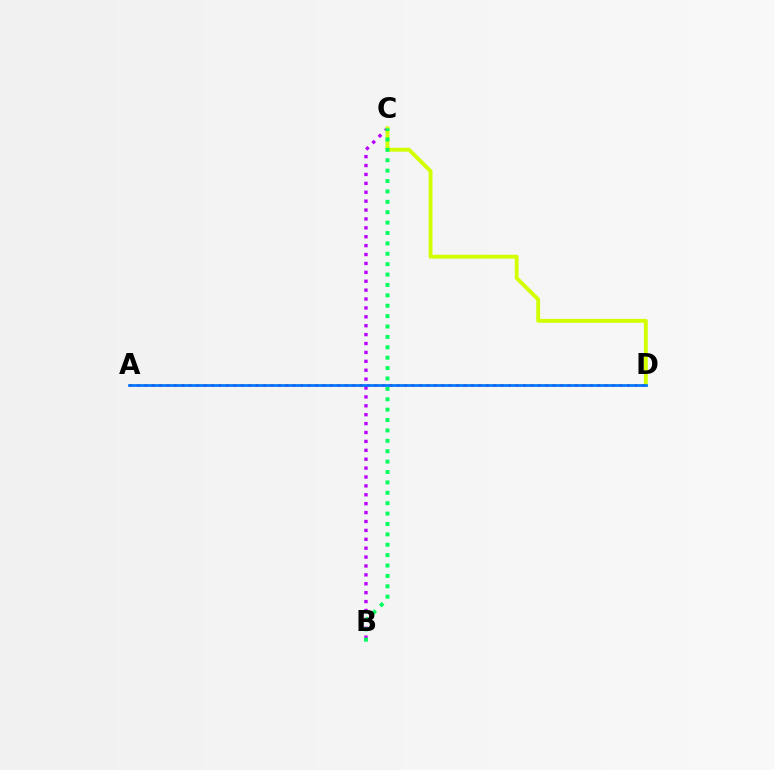{('B', 'C'): [{'color': '#b900ff', 'line_style': 'dotted', 'thickness': 2.42}, {'color': '#00ff5c', 'line_style': 'dotted', 'thickness': 2.82}], ('C', 'D'): [{'color': '#d1ff00', 'line_style': 'solid', 'thickness': 2.78}], ('A', 'D'): [{'color': '#ff0000', 'line_style': 'dotted', 'thickness': 2.02}, {'color': '#0074ff', 'line_style': 'solid', 'thickness': 1.96}]}